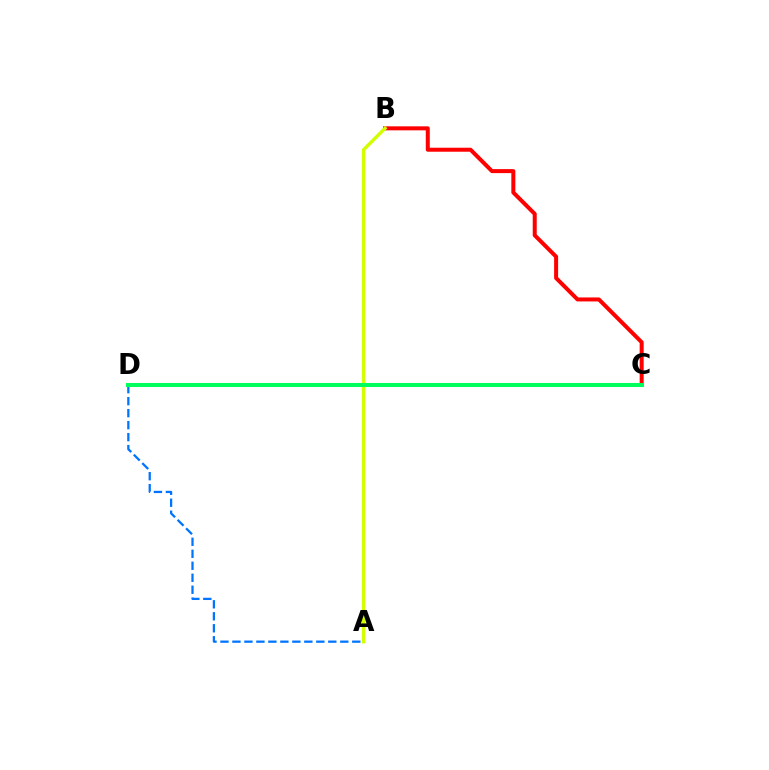{('C', 'D'): [{'color': '#b900ff', 'line_style': 'dotted', 'thickness': 1.59}, {'color': '#00ff5c', 'line_style': 'solid', 'thickness': 2.91}], ('A', 'D'): [{'color': '#0074ff', 'line_style': 'dashed', 'thickness': 1.63}], ('B', 'C'): [{'color': '#ff0000', 'line_style': 'solid', 'thickness': 2.88}], ('A', 'B'): [{'color': '#d1ff00', 'line_style': 'solid', 'thickness': 2.44}]}